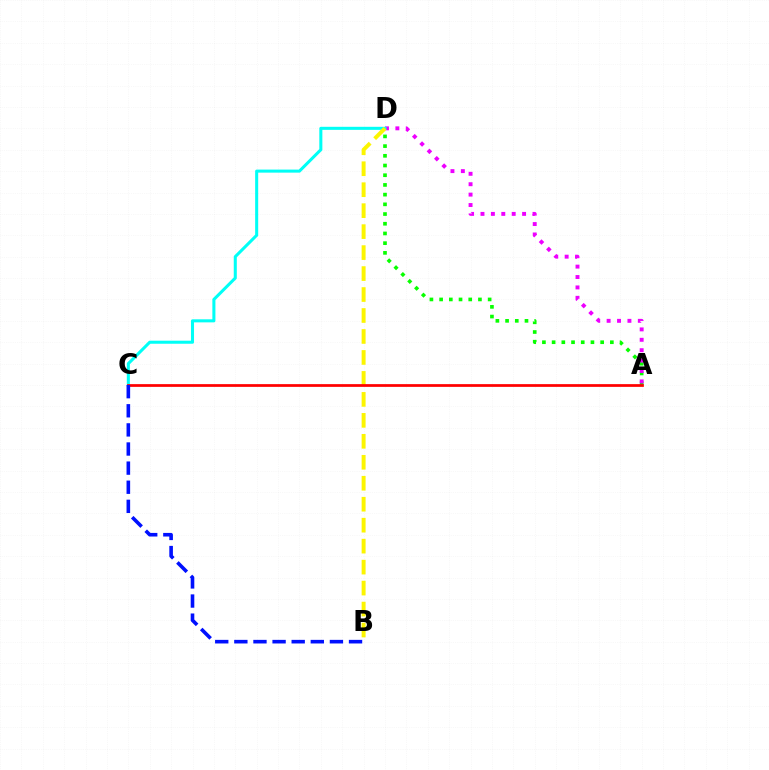{('A', 'D'): [{'color': '#08ff00', 'line_style': 'dotted', 'thickness': 2.64}, {'color': '#ee00ff', 'line_style': 'dotted', 'thickness': 2.83}], ('C', 'D'): [{'color': '#00fff6', 'line_style': 'solid', 'thickness': 2.19}], ('B', 'D'): [{'color': '#fcf500', 'line_style': 'dashed', 'thickness': 2.85}], ('A', 'C'): [{'color': '#ff0000', 'line_style': 'solid', 'thickness': 1.97}], ('B', 'C'): [{'color': '#0010ff', 'line_style': 'dashed', 'thickness': 2.6}]}